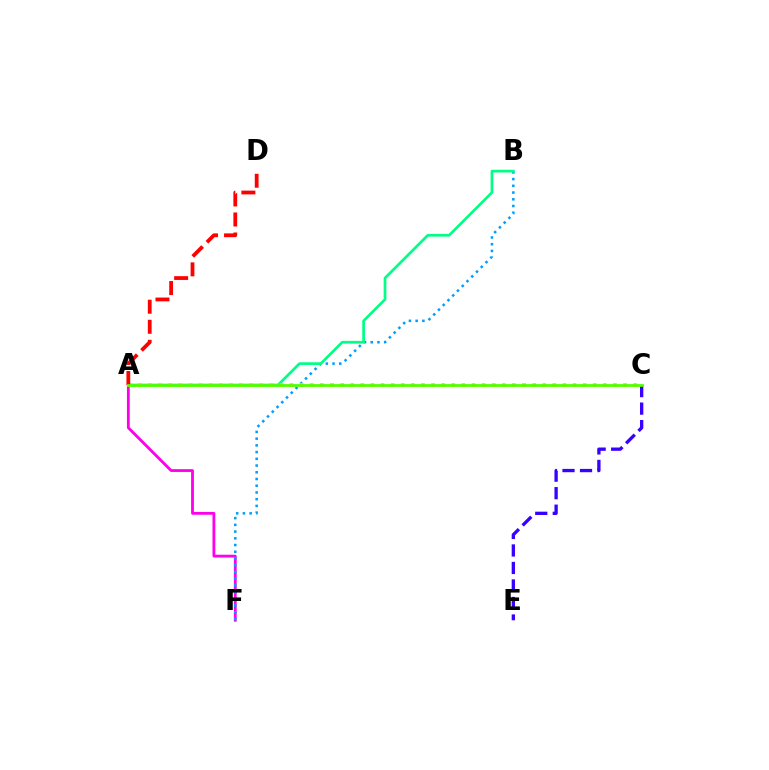{('C', 'E'): [{'color': '#3700ff', 'line_style': 'dashed', 'thickness': 2.38}], ('A', 'F'): [{'color': '#ff00ed', 'line_style': 'solid', 'thickness': 2.02}], ('B', 'F'): [{'color': '#009eff', 'line_style': 'dotted', 'thickness': 1.83}], ('A', 'B'): [{'color': '#00ff86', 'line_style': 'solid', 'thickness': 1.95}], ('A', 'C'): [{'color': '#ffd500', 'line_style': 'dotted', 'thickness': 2.75}, {'color': '#4fff00', 'line_style': 'solid', 'thickness': 1.99}], ('A', 'D'): [{'color': '#ff0000', 'line_style': 'dashed', 'thickness': 2.72}]}